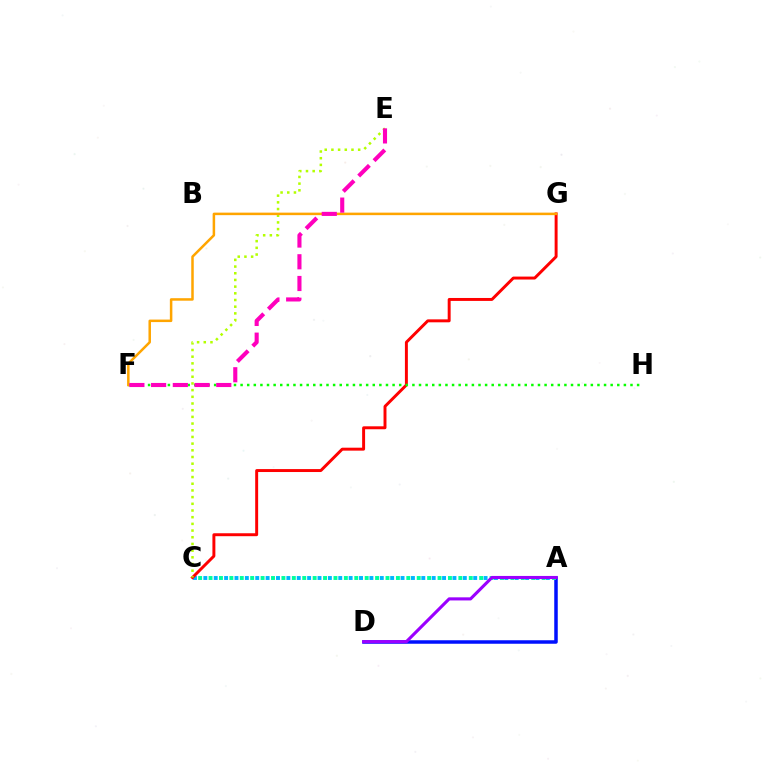{('A', 'D'): [{'color': '#0010ff', 'line_style': 'solid', 'thickness': 2.52}, {'color': '#9b00ff', 'line_style': 'solid', 'thickness': 2.24}], ('A', 'C'): [{'color': '#00b5ff', 'line_style': 'dotted', 'thickness': 2.82}, {'color': '#00ff9d', 'line_style': 'dotted', 'thickness': 2.83}], ('C', 'G'): [{'color': '#ff0000', 'line_style': 'solid', 'thickness': 2.12}], ('C', 'E'): [{'color': '#b3ff00', 'line_style': 'dotted', 'thickness': 1.82}], ('F', 'H'): [{'color': '#08ff00', 'line_style': 'dotted', 'thickness': 1.8}], ('F', 'G'): [{'color': '#ffa500', 'line_style': 'solid', 'thickness': 1.81}], ('E', 'F'): [{'color': '#ff00bd', 'line_style': 'dashed', 'thickness': 2.95}]}